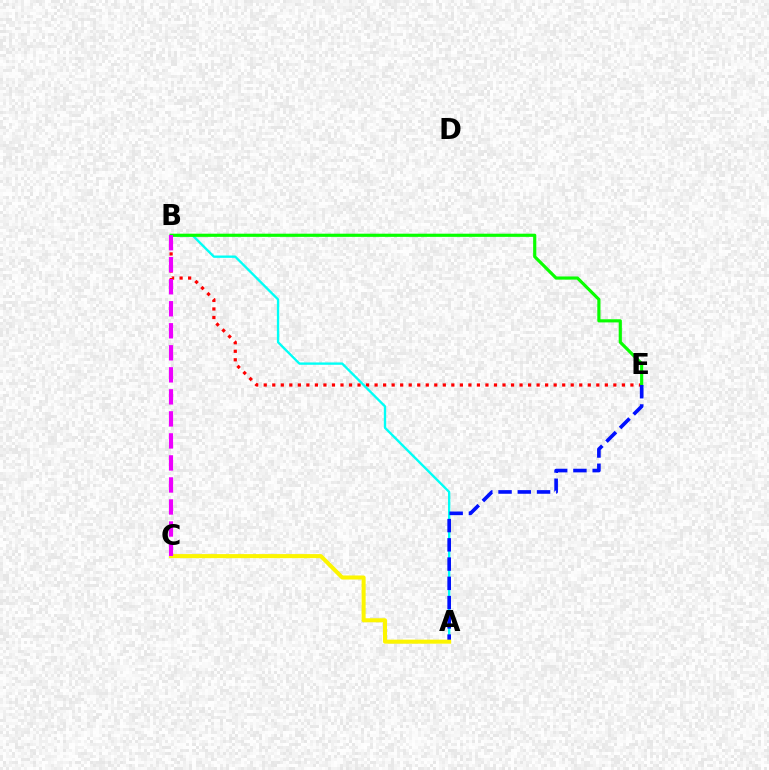{('B', 'E'): [{'color': '#ff0000', 'line_style': 'dotted', 'thickness': 2.32}, {'color': '#08ff00', 'line_style': 'solid', 'thickness': 2.28}], ('A', 'B'): [{'color': '#00fff6', 'line_style': 'solid', 'thickness': 1.69}], ('A', 'E'): [{'color': '#0010ff', 'line_style': 'dashed', 'thickness': 2.62}], ('A', 'C'): [{'color': '#fcf500', 'line_style': 'solid', 'thickness': 2.91}], ('B', 'C'): [{'color': '#ee00ff', 'line_style': 'dashed', 'thickness': 2.99}]}